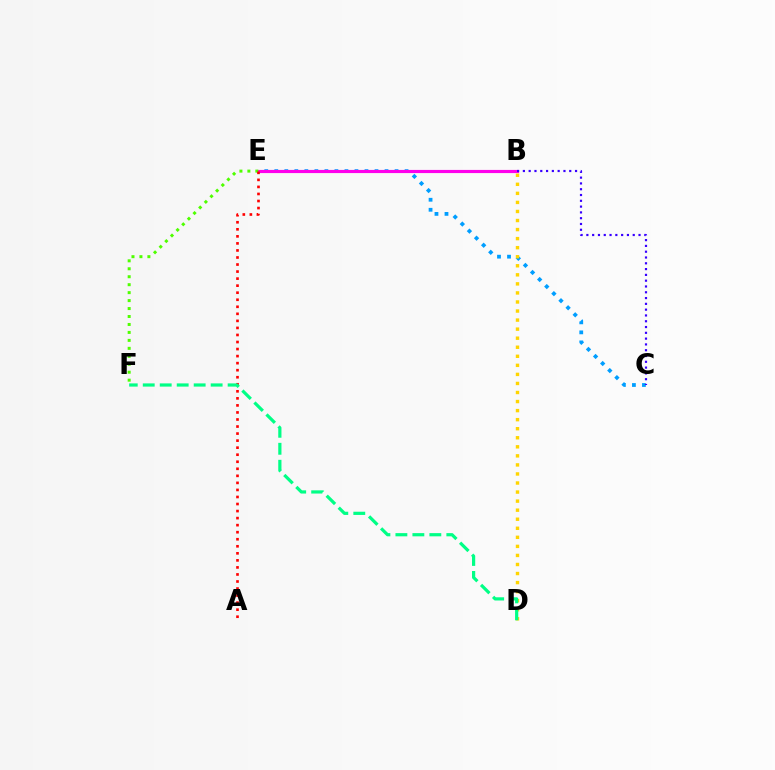{('C', 'E'): [{'color': '#009eff', 'line_style': 'dotted', 'thickness': 2.72}], ('B', 'E'): [{'color': '#ff00ed', 'line_style': 'solid', 'thickness': 2.27}], ('B', 'D'): [{'color': '#ffd500', 'line_style': 'dotted', 'thickness': 2.46}], ('E', 'F'): [{'color': '#4fff00', 'line_style': 'dotted', 'thickness': 2.16}], ('B', 'C'): [{'color': '#3700ff', 'line_style': 'dotted', 'thickness': 1.57}], ('A', 'E'): [{'color': '#ff0000', 'line_style': 'dotted', 'thickness': 1.91}], ('D', 'F'): [{'color': '#00ff86', 'line_style': 'dashed', 'thickness': 2.31}]}